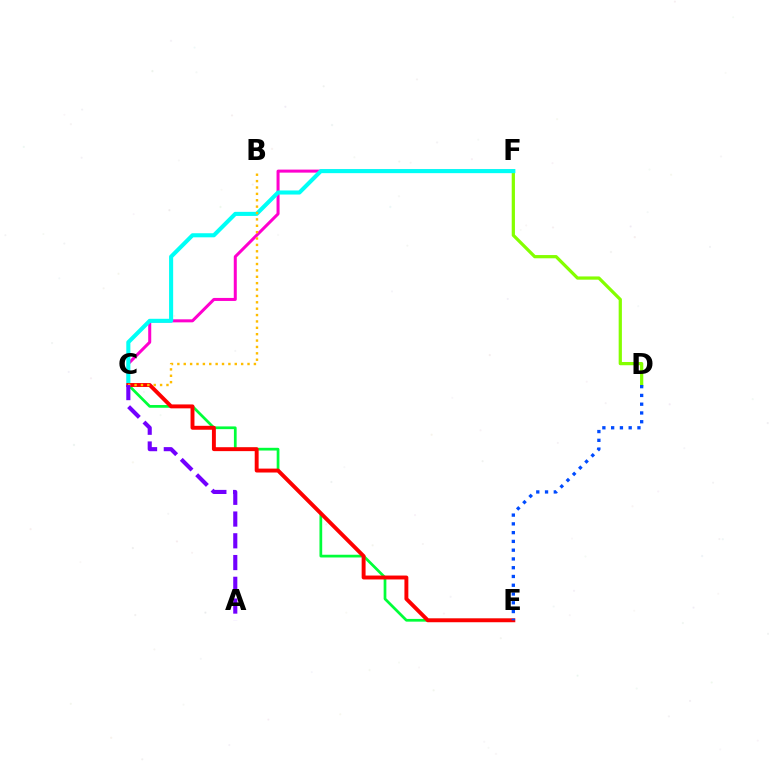{('C', 'E'): [{'color': '#00ff39', 'line_style': 'solid', 'thickness': 1.97}, {'color': '#ff0000', 'line_style': 'solid', 'thickness': 2.82}], ('C', 'F'): [{'color': '#ff00cf', 'line_style': 'solid', 'thickness': 2.18}, {'color': '#00fff6', 'line_style': 'solid', 'thickness': 2.94}], ('D', 'F'): [{'color': '#84ff00', 'line_style': 'solid', 'thickness': 2.33}], ('B', 'C'): [{'color': '#ffbd00', 'line_style': 'dotted', 'thickness': 1.73}], ('A', 'C'): [{'color': '#7200ff', 'line_style': 'dashed', 'thickness': 2.96}], ('D', 'E'): [{'color': '#004bff', 'line_style': 'dotted', 'thickness': 2.38}]}